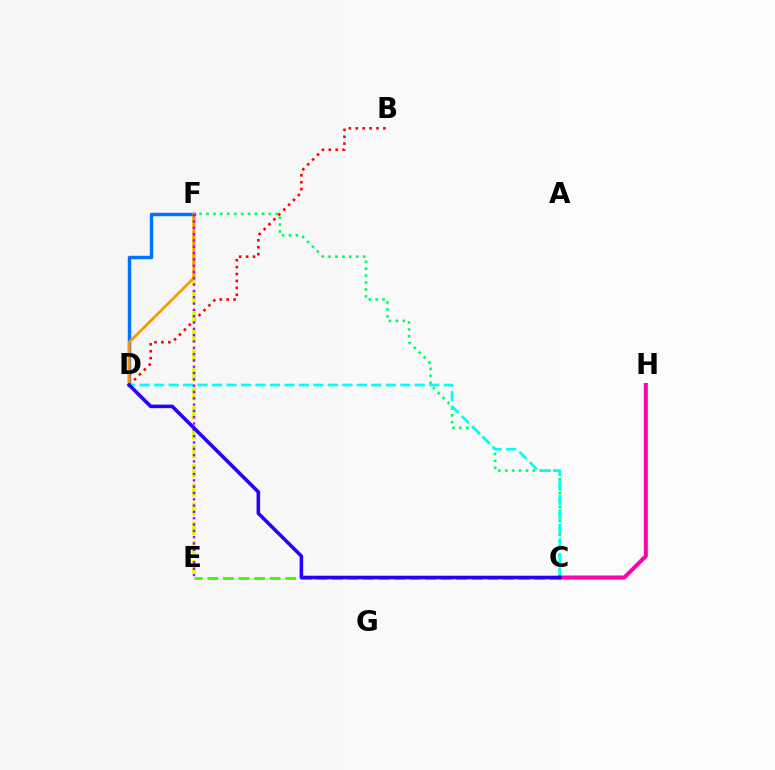{('B', 'D'): [{'color': '#ff0000', 'line_style': 'dotted', 'thickness': 1.88}], ('E', 'F'): [{'color': '#d1ff00', 'line_style': 'dashed', 'thickness': 2.61}, {'color': '#b900ff', 'line_style': 'dotted', 'thickness': 1.72}], ('D', 'F'): [{'color': '#0074ff', 'line_style': 'solid', 'thickness': 2.47}, {'color': '#ff9400', 'line_style': 'solid', 'thickness': 1.96}], ('C', 'E'): [{'color': '#3dff00', 'line_style': 'dashed', 'thickness': 2.11}], ('C', 'F'): [{'color': '#00ff5c', 'line_style': 'dotted', 'thickness': 1.88}], ('C', 'D'): [{'color': '#00fff6', 'line_style': 'dashed', 'thickness': 1.97}, {'color': '#2500ff', 'line_style': 'solid', 'thickness': 2.57}], ('C', 'H'): [{'color': '#ff00ac', 'line_style': 'solid', 'thickness': 2.88}]}